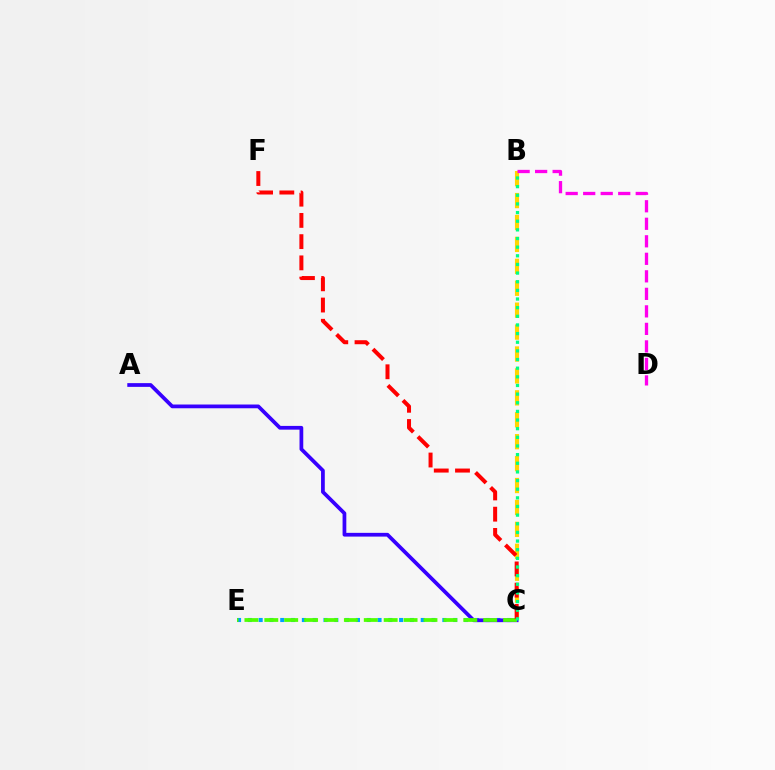{('B', 'C'): [{'color': '#ffd500', 'line_style': 'dashed', 'thickness': 2.98}, {'color': '#00ff86', 'line_style': 'dotted', 'thickness': 2.35}], ('C', 'E'): [{'color': '#009eff', 'line_style': 'dotted', 'thickness': 2.94}, {'color': '#4fff00', 'line_style': 'dashed', 'thickness': 2.7}], ('A', 'C'): [{'color': '#3700ff', 'line_style': 'solid', 'thickness': 2.69}], ('B', 'D'): [{'color': '#ff00ed', 'line_style': 'dashed', 'thickness': 2.38}], ('C', 'F'): [{'color': '#ff0000', 'line_style': 'dashed', 'thickness': 2.88}]}